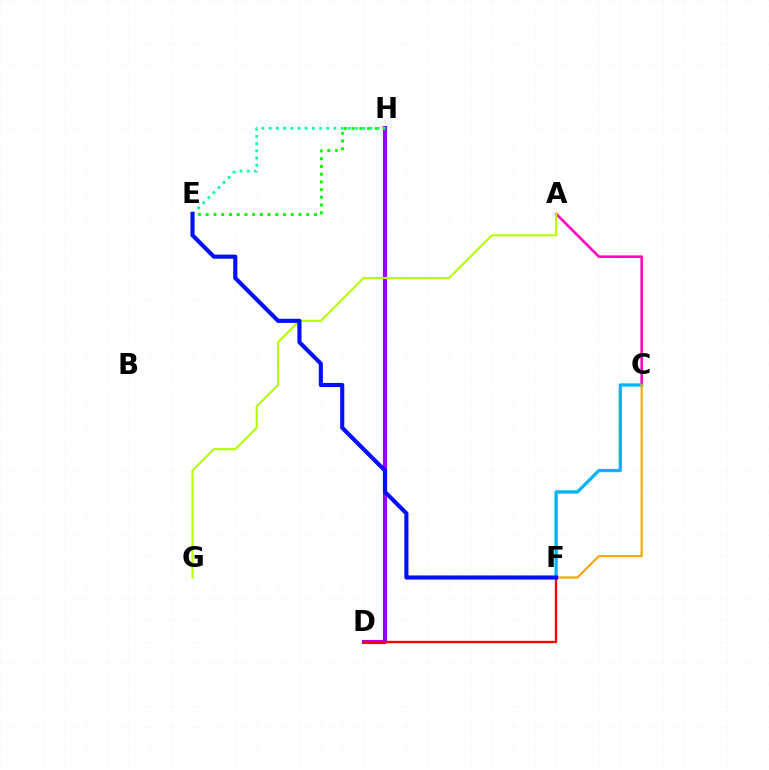{('A', 'C'): [{'color': '#ff00bd', 'line_style': 'solid', 'thickness': 1.84}], ('D', 'H'): [{'color': '#9b00ff', 'line_style': 'solid', 'thickness': 2.97}], ('A', 'G'): [{'color': '#b3ff00', 'line_style': 'solid', 'thickness': 1.55}], ('D', 'F'): [{'color': '#ff0000', 'line_style': 'solid', 'thickness': 1.68}], ('C', 'F'): [{'color': '#00b5ff', 'line_style': 'solid', 'thickness': 2.36}, {'color': '#ffa500', 'line_style': 'solid', 'thickness': 1.55}], ('E', 'H'): [{'color': '#08ff00', 'line_style': 'dotted', 'thickness': 2.1}, {'color': '#00ff9d', 'line_style': 'dotted', 'thickness': 1.96}], ('E', 'F'): [{'color': '#0010ff', 'line_style': 'solid', 'thickness': 2.97}]}